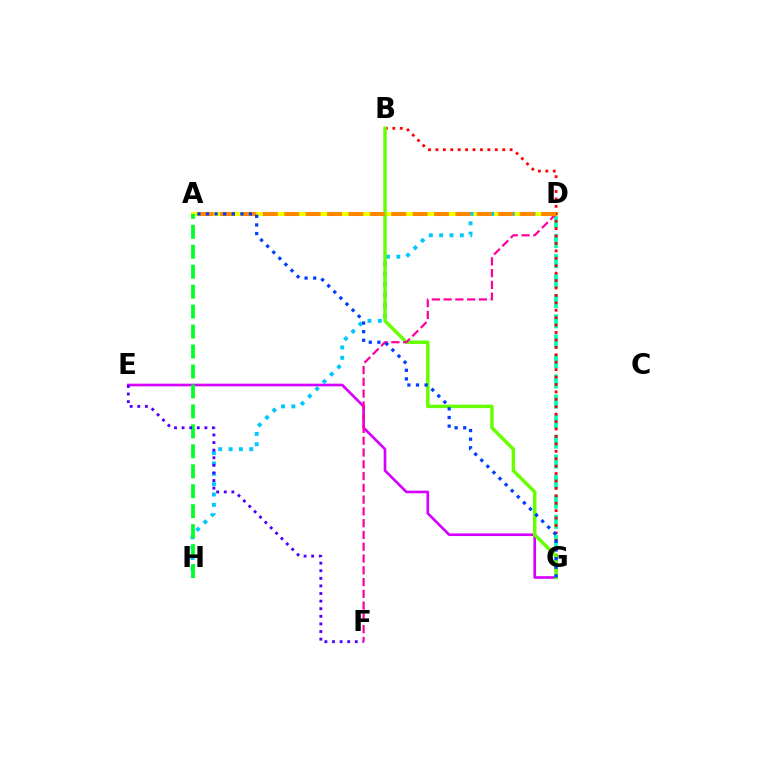{('D', 'G'): [{'color': '#00ffaf', 'line_style': 'dashed', 'thickness': 2.72}], ('A', 'D'): [{'color': '#eeff00', 'line_style': 'solid', 'thickness': 2.91}, {'color': '#ff8800', 'line_style': 'dashed', 'thickness': 2.91}], ('E', 'G'): [{'color': '#d600ff', 'line_style': 'solid', 'thickness': 1.91}], ('D', 'H'): [{'color': '#00c7ff', 'line_style': 'dotted', 'thickness': 2.81}], ('A', 'H'): [{'color': '#00ff27', 'line_style': 'dashed', 'thickness': 2.71}], ('E', 'F'): [{'color': '#4f00ff', 'line_style': 'dotted', 'thickness': 2.06}], ('B', 'G'): [{'color': '#ff0000', 'line_style': 'dotted', 'thickness': 2.02}, {'color': '#66ff00', 'line_style': 'solid', 'thickness': 2.48}], ('D', 'F'): [{'color': '#ff00a0', 'line_style': 'dashed', 'thickness': 1.6}], ('A', 'G'): [{'color': '#003fff', 'line_style': 'dotted', 'thickness': 2.34}]}